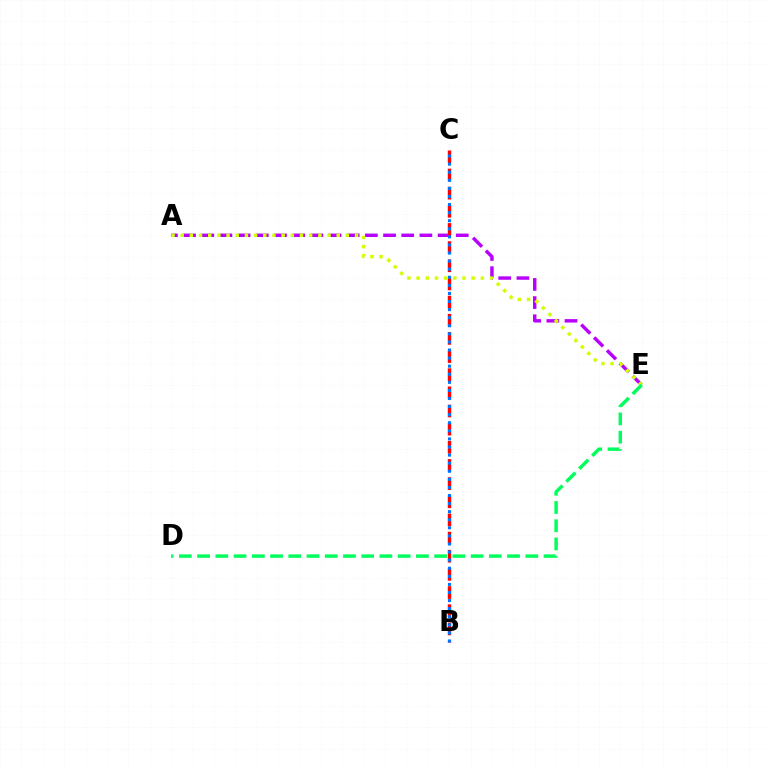{('A', 'E'): [{'color': '#b900ff', 'line_style': 'dashed', 'thickness': 2.47}, {'color': '#d1ff00', 'line_style': 'dotted', 'thickness': 2.49}], ('B', 'C'): [{'color': '#ff0000', 'line_style': 'dashed', 'thickness': 2.47}, {'color': '#0074ff', 'line_style': 'dotted', 'thickness': 2.2}], ('D', 'E'): [{'color': '#00ff5c', 'line_style': 'dashed', 'thickness': 2.48}]}